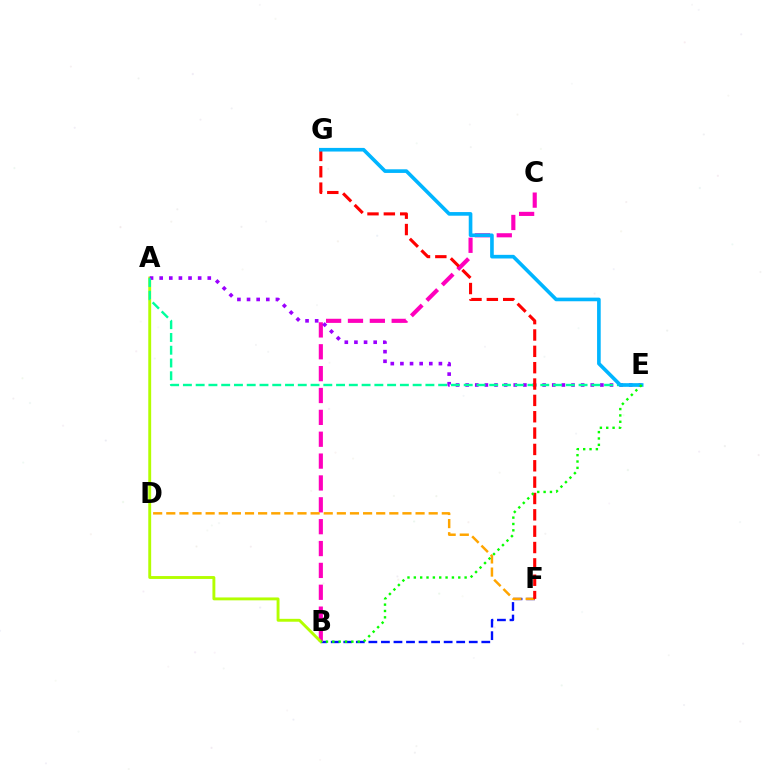{('B', 'F'): [{'color': '#0010ff', 'line_style': 'dashed', 'thickness': 1.7}], ('B', 'C'): [{'color': '#ff00bd', 'line_style': 'dashed', 'thickness': 2.97}], ('A', 'B'): [{'color': '#b3ff00', 'line_style': 'solid', 'thickness': 2.08}], ('D', 'F'): [{'color': '#ffa500', 'line_style': 'dashed', 'thickness': 1.78}], ('A', 'E'): [{'color': '#9b00ff', 'line_style': 'dotted', 'thickness': 2.61}, {'color': '#00ff9d', 'line_style': 'dashed', 'thickness': 1.73}], ('F', 'G'): [{'color': '#ff0000', 'line_style': 'dashed', 'thickness': 2.22}], ('E', 'G'): [{'color': '#00b5ff', 'line_style': 'solid', 'thickness': 2.62}], ('B', 'E'): [{'color': '#08ff00', 'line_style': 'dotted', 'thickness': 1.72}]}